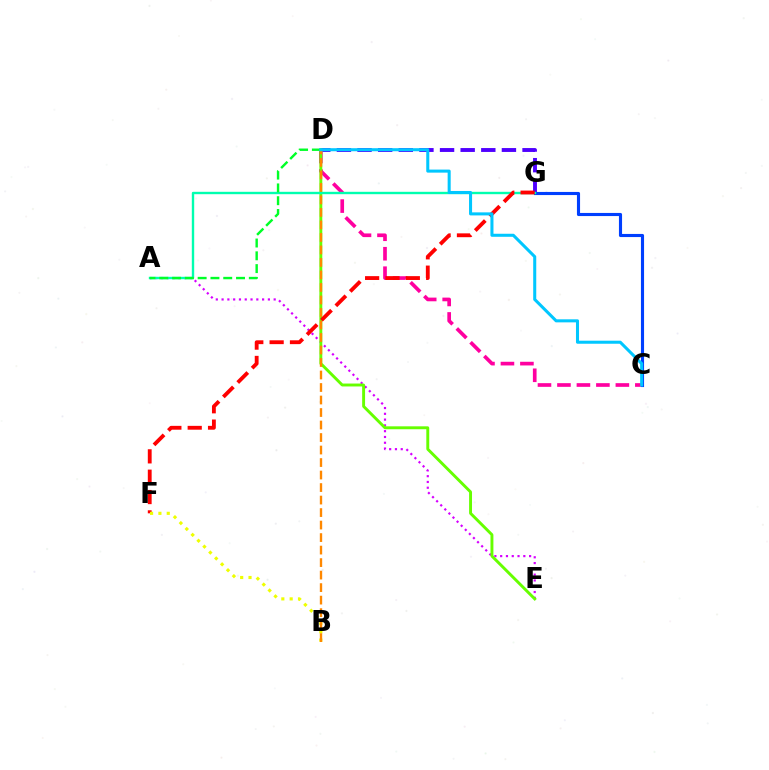{('D', 'G'): [{'color': '#4f00ff', 'line_style': 'dashed', 'thickness': 2.8}], ('C', 'D'): [{'color': '#ff00a0', 'line_style': 'dashed', 'thickness': 2.65}, {'color': '#00c7ff', 'line_style': 'solid', 'thickness': 2.19}], ('A', 'E'): [{'color': '#d600ff', 'line_style': 'dotted', 'thickness': 1.57}], ('D', 'E'): [{'color': '#66ff00', 'line_style': 'solid', 'thickness': 2.1}], ('C', 'G'): [{'color': '#003fff', 'line_style': 'solid', 'thickness': 2.25}], ('A', 'G'): [{'color': '#00ffaf', 'line_style': 'solid', 'thickness': 1.71}], ('F', 'G'): [{'color': '#ff0000', 'line_style': 'dashed', 'thickness': 2.76}], ('B', 'F'): [{'color': '#eeff00', 'line_style': 'dotted', 'thickness': 2.26}], ('A', 'D'): [{'color': '#00ff27', 'line_style': 'dashed', 'thickness': 1.74}], ('B', 'D'): [{'color': '#ff8800', 'line_style': 'dashed', 'thickness': 1.7}]}